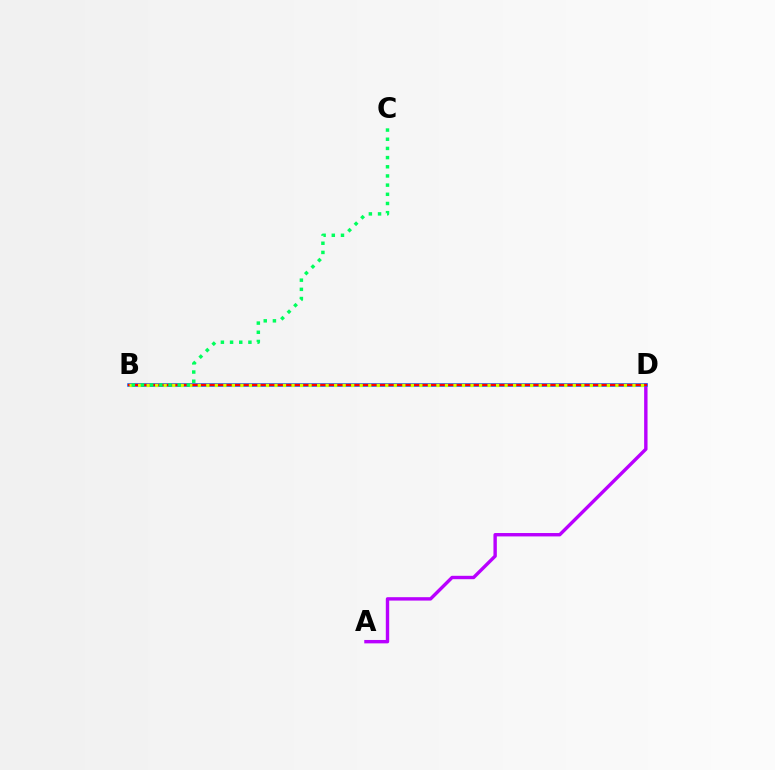{('A', 'D'): [{'color': '#b900ff', 'line_style': 'solid', 'thickness': 2.44}], ('B', 'D'): [{'color': '#0074ff', 'line_style': 'solid', 'thickness': 2.56}, {'color': '#ff0000', 'line_style': 'solid', 'thickness': 1.7}, {'color': '#d1ff00', 'line_style': 'dotted', 'thickness': 2.32}], ('B', 'C'): [{'color': '#00ff5c', 'line_style': 'dotted', 'thickness': 2.49}]}